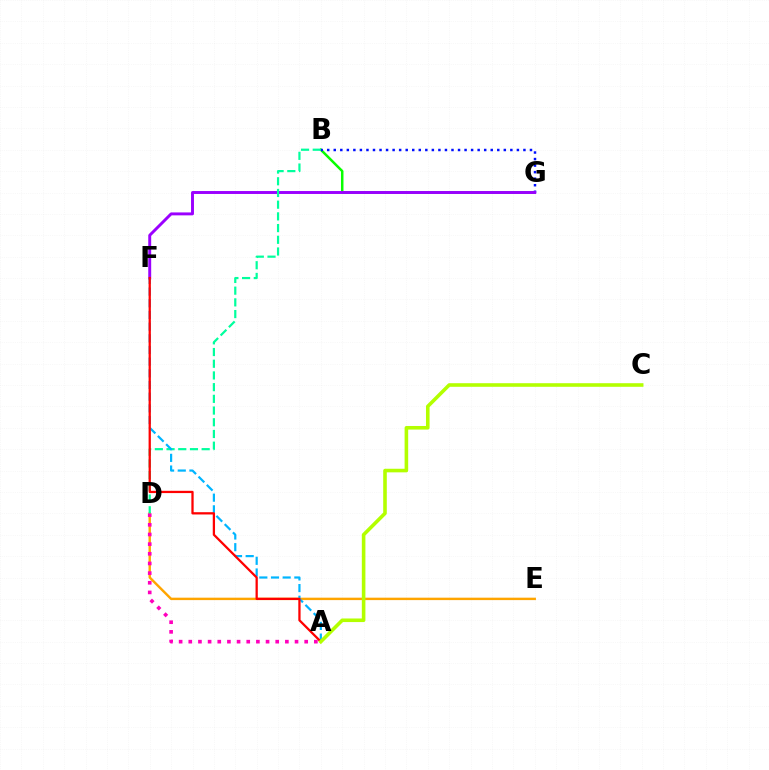{('B', 'G'): [{'color': '#08ff00', 'line_style': 'solid', 'thickness': 1.8}, {'color': '#0010ff', 'line_style': 'dotted', 'thickness': 1.78}], ('D', 'E'): [{'color': '#ffa500', 'line_style': 'solid', 'thickness': 1.74}], ('A', 'D'): [{'color': '#ff00bd', 'line_style': 'dotted', 'thickness': 2.62}], ('F', 'G'): [{'color': '#9b00ff', 'line_style': 'solid', 'thickness': 2.11}], ('B', 'D'): [{'color': '#00ff9d', 'line_style': 'dashed', 'thickness': 1.59}], ('A', 'F'): [{'color': '#00b5ff', 'line_style': 'dashed', 'thickness': 1.59}, {'color': '#ff0000', 'line_style': 'solid', 'thickness': 1.64}], ('A', 'C'): [{'color': '#b3ff00', 'line_style': 'solid', 'thickness': 2.58}]}